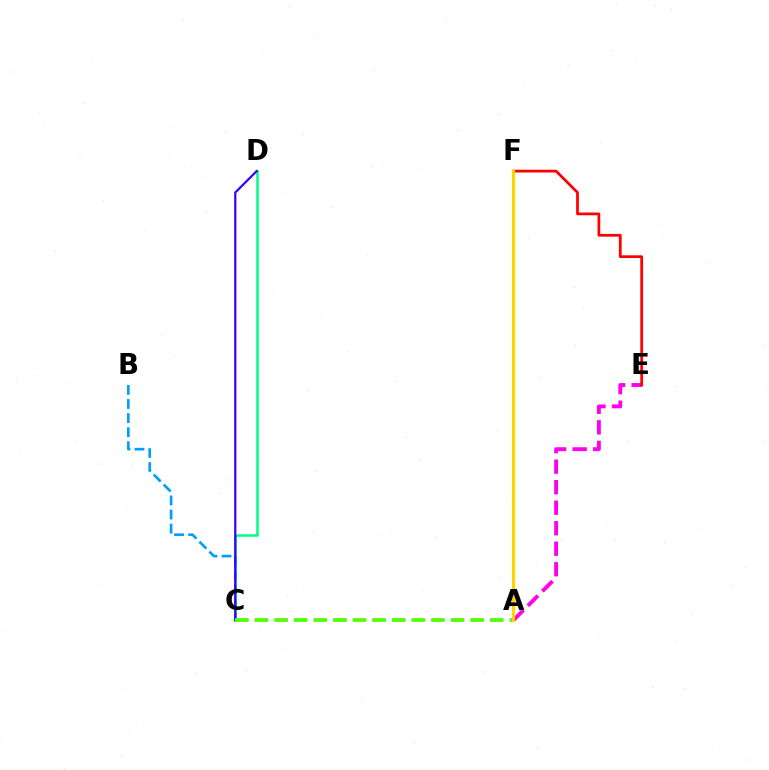{('C', 'D'): [{'color': '#00ff86', 'line_style': 'solid', 'thickness': 1.83}, {'color': '#3700ff', 'line_style': 'solid', 'thickness': 1.6}], ('A', 'E'): [{'color': '#ff00ed', 'line_style': 'dashed', 'thickness': 2.79}], ('E', 'F'): [{'color': '#ff0000', 'line_style': 'solid', 'thickness': 1.98}], ('B', 'C'): [{'color': '#009eff', 'line_style': 'dashed', 'thickness': 1.91}], ('A', 'C'): [{'color': '#4fff00', 'line_style': 'dashed', 'thickness': 2.66}], ('A', 'F'): [{'color': '#ffd500', 'line_style': 'solid', 'thickness': 2.29}]}